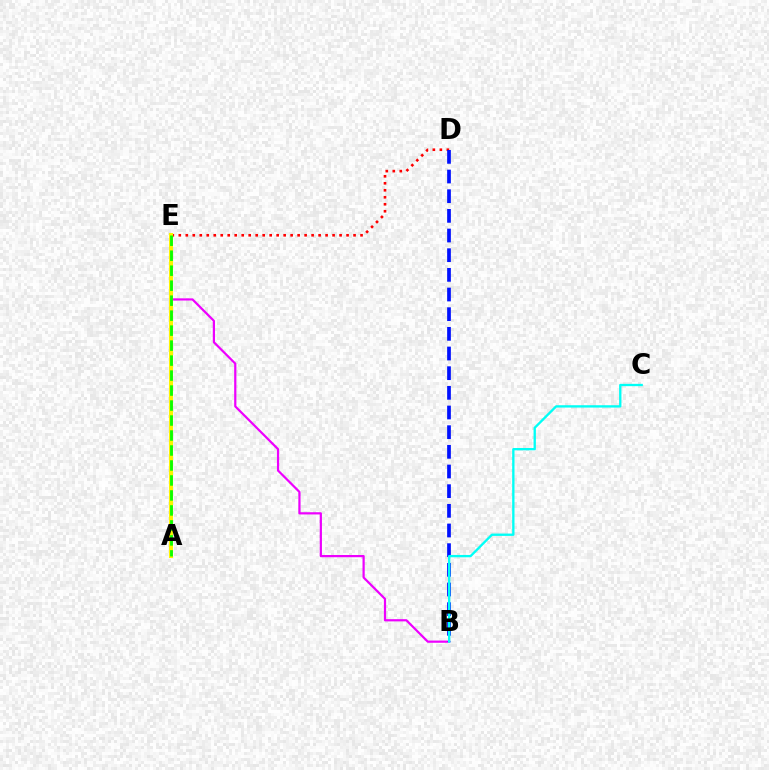{('B', 'E'): [{'color': '#ee00ff', 'line_style': 'solid', 'thickness': 1.59}], ('D', 'E'): [{'color': '#ff0000', 'line_style': 'dotted', 'thickness': 1.9}], ('A', 'E'): [{'color': '#fcf500', 'line_style': 'solid', 'thickness': 2.93}, {'color': '#08ff00', 'line_style': 'dashed', 'thickness': 2.04}], ('B', 'D'): [{'color': '#0010ff', 'line_style': 'dashed', 'thickness': 2.67}], ('B', 'C'): [{'color': '#00fff6', 'line_style': 'solid', 'thickness': 1.68}]}